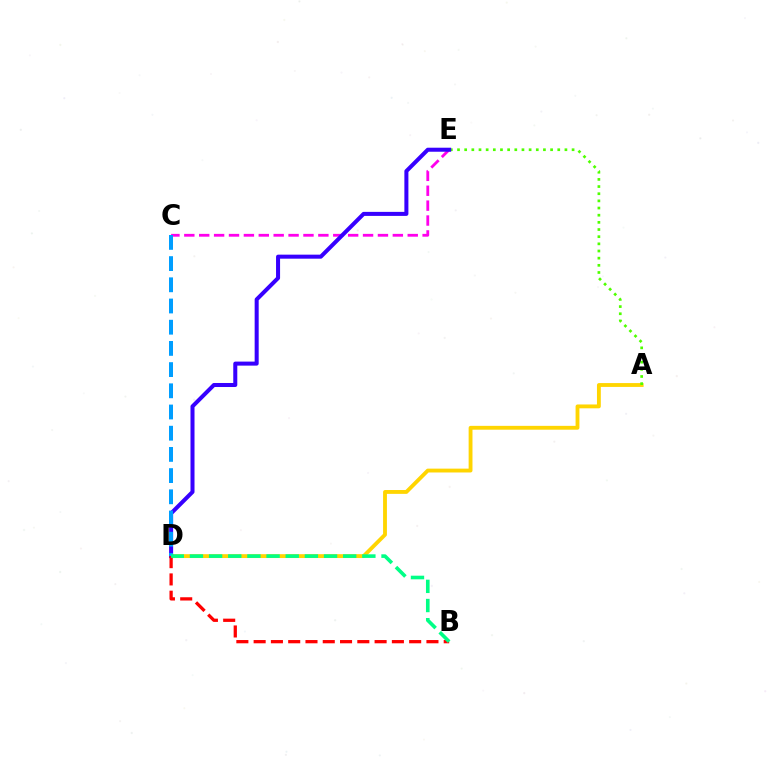{('A', 'D'): [{'color': '#ffd500', 'line_style': 'solid', 'thickness': 2.77}], ('C', 'E'): [{'color': '#ff00ed', 'line_style': 'dashed', 'thickness': 2.02}], ('A', 'E'): [{'color': '#4fff00', 'line_style': 'dotted', 'thickness': 1.95}], ('D', 'E'): [{'color': '#3700ff', 'line_style': 'solid', 'thickness': 2.9}], ('C', 'D'): [{'color': '#009eff', 'line_style': 'dashed', 'thickness': 2.88}], ('B', 'D'): [{'color': '#ff0000', 'line_style': 'dashed', 'thickness': 2.35}, {'color': '#00ff86', 'line_style': 'dashed', 'thickness': 2.6}]}